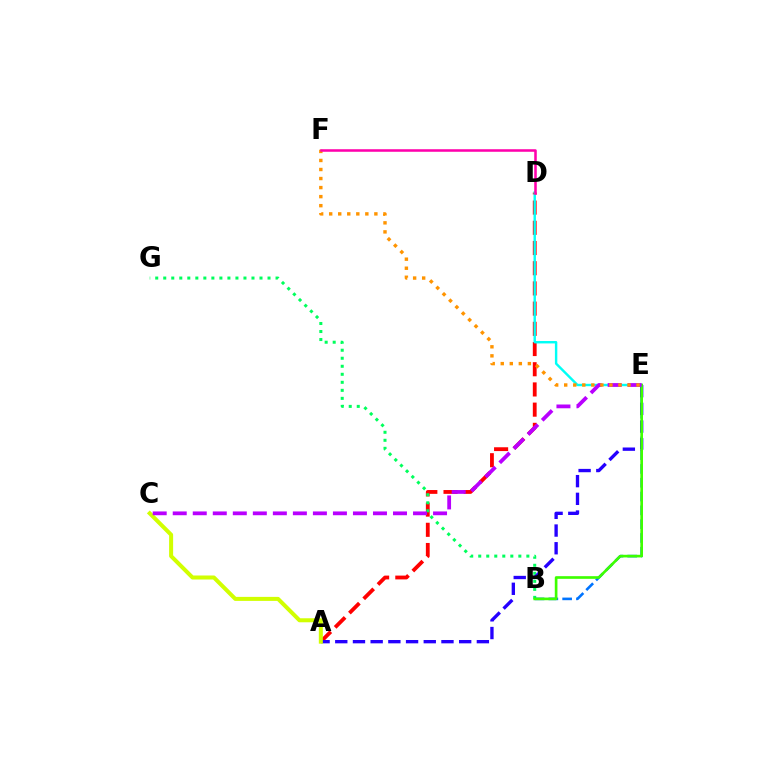{('A', 'D'): [{'color': '#ff0000', 'line_style': 'dashed', 'thickness': 2.74}], ('B', 'G'): [{'color': '#00ff5c', 'line_style': 'dotted', 'thickness': 2.18}], ('B', 'E'): [{'color': '#0074ff', 'line_style': 'dashed', 'thickness': 1.87}, {'color': '#3dff00', 'line_style': 'solid', 'thickness': 1.92}], ('A', 'E'): [{'color': '#2500ff', 'line_style': 'dashed', 'thickness': 2.4}], ('D', 'E'): [{'color': '#00fff6', 'line_style': 'solid', 'thickness': 1.74}], ('A', 'C'): [{'color': '#d1ff00', 'line_style': 'solid', 'thickness': 2.89}], ('C', 'E'): [{'color': '#b900ff', 'line_style': 'dashed', 'thickness': 2.72}], ('E', 'F'): [{'color': '#ff9400', 'line_style': 'dotted', 'thickness': 2.46}], ('D', 'F'): [{'color': '#ff00ac', 'line_style': 'solid', 'thickness': 1.84}]}